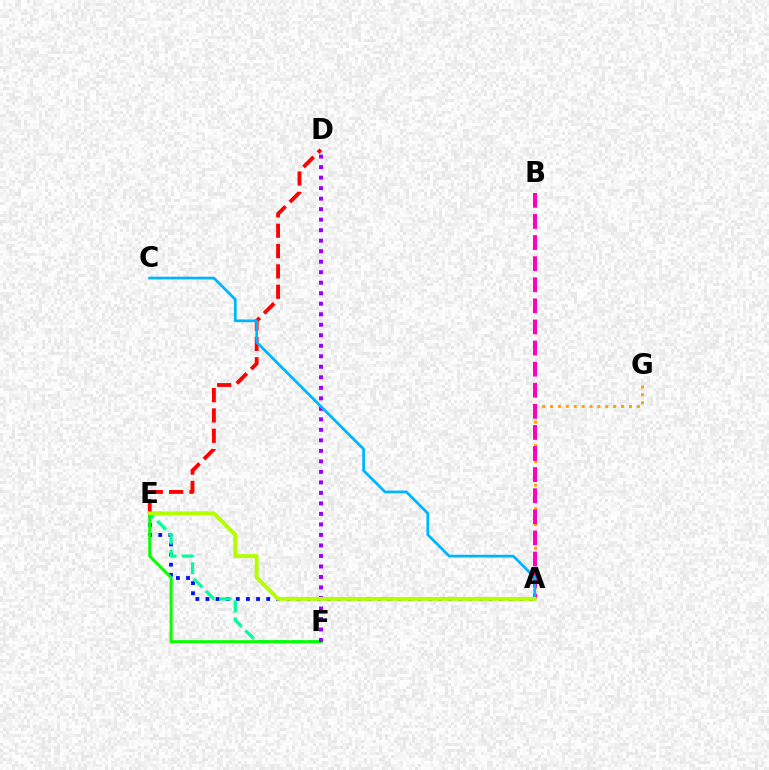{('D', 'E'): [{'color': '#ff0000', 'line_style': 'dashed', 'thickness': 2.76}], ('A', 'G'): [{'color': '#ffa500', 'line_style': 'dotted', 'thickness': 2.14}], ('A', 'E'): [{'color': '#0010ff', 'line_style': 'dotted', 'thickness': 2.75}, {'color': '#b3ff00', 'line_style': 'solid', 'thickness': 2.83}], ('A', 'B'): [{'color': '#ff00bd', 'line_style': 'dashed', 'thickness': 2.87}], ('E', 'F'): [{'color': '#00ff9d', 'line_style': 'dashed', 'thickness': 2.32}, {'color': '#08ff00', 'line_style': 'solid', 'thickness': 2.13}], ('D', 'F'): [{'color': '#9b00ff', 'line_style': 'dotted', 'thickness': 2.86}], ('A', 'C'): [{'color': '#00b5ff', 'line_style': 'solid', 'thickness': 1.97}]}